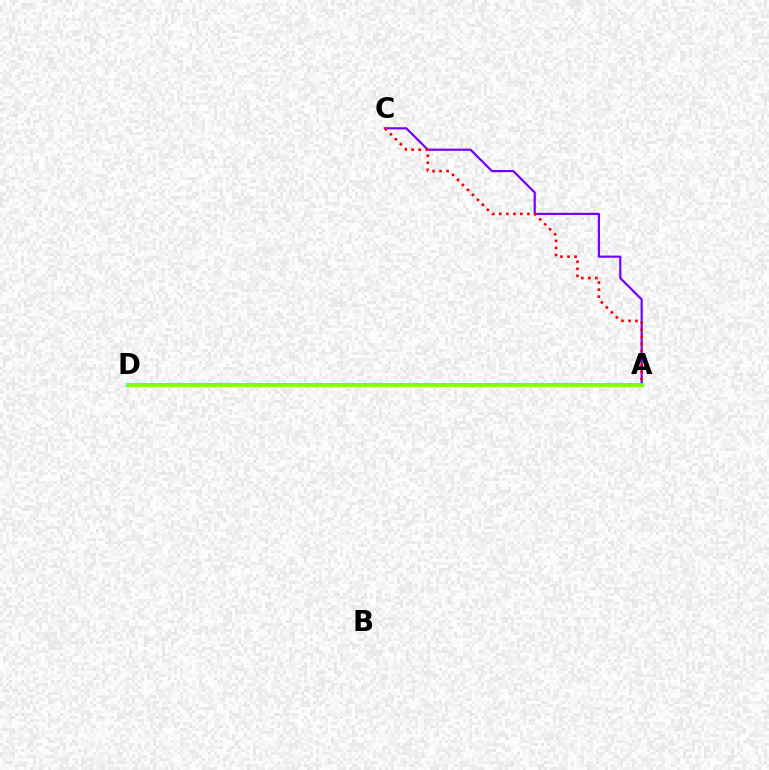{('A', 'C'): [{'color': '#7200ff', 'line_style': 'solid', 'thickness': 1.57}, {'color': '#ff0000', 'line_style': 'dotted', 'thickness': 1.91}], ('A', 'D'): [{'color': '#00fff6', 'line_style': 'solid', 'thickness': 2.74}, {'color': '#84ff00', 'line_style': 'solid', 'thickness': 2.39}]}